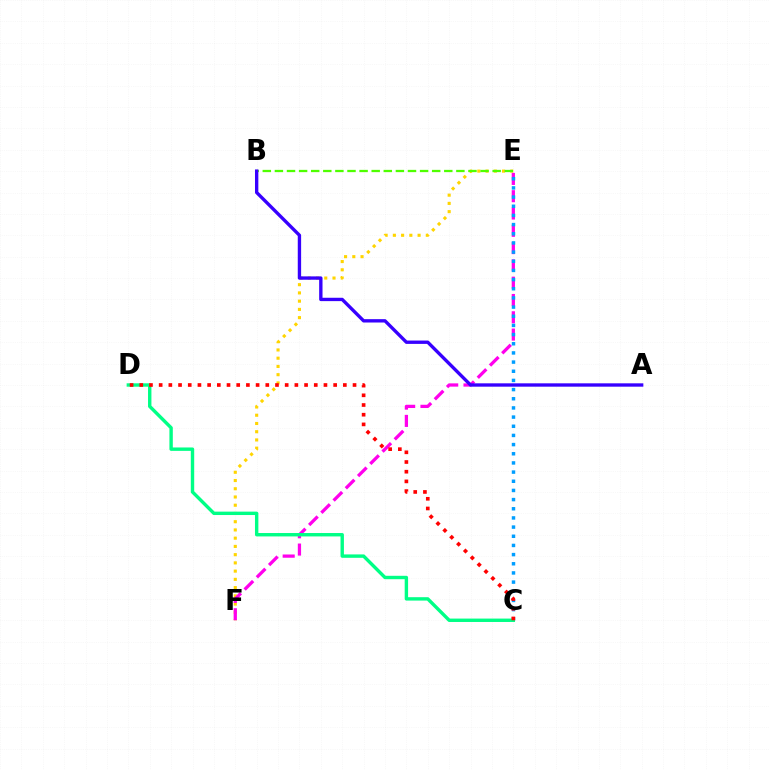{('E', 'F'): [{'color': '#ffd500', 'line_style': 'dotted', 'thickness': 2.24}, {'color': '#ff00ed', 'line_style': 'dashed', 'thickness': 2.35}], ('B', 'E'): [{'color': '#4fff00', 'line_style': 'dashed', 'thickness': 1.64}], ('C', 'E'): [{'color': '#009eff', 'line_style': 'dotted', 'thickness': 2.49}], ('A', 'B'): [{'color': '#3700ff', 'line_style': 'solid', 'thickness': 2.42}], ('C', 'D'): [{'color': '#00ff86', 'line_style': 'solid', 'thickness': 2.45}, {'color': '#ff0000', 'line_style': 'dotted', 'thickness': 2.63}]}